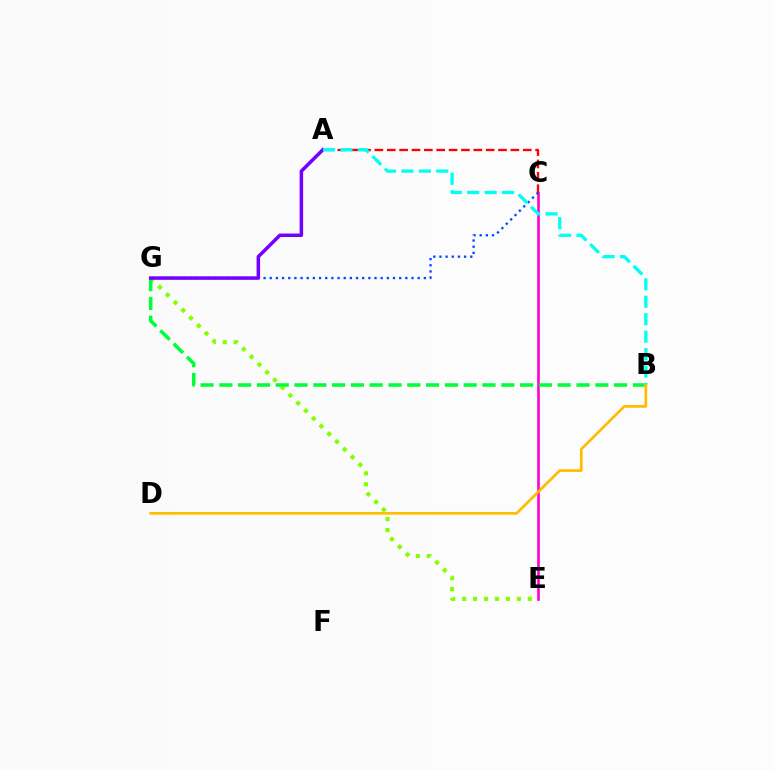{('C', 'E'): [{'color': '#ff00cf', 'line_style': 'solid', 'thickness': 1.89}], ('C', 'G'): [{'color': '#004bff', 'line_style': 'dotted', 'thickness': 1.67}], ('E', 'G'): [{'color': '#84ff00', 'line_style': 'dotted', 'thickness': 2.97}], ('A', 'C'): [{'color': '#ff0000', 'line_style': 'dashed', 'thickness': 1.68}], ('B', 'G'): [{'color': '#00ff39', 'line_style': 'dashed', 'thickness': 2.55}], ('A', 'G'): [{'color': '#7200ff', 'line_style': 'solid', 'thickness': 2.52}], ('A', 'B'): [{'color': '#00fff6', 'line_style': 'dashed', 'thickness': 2.37}], ('B', 'D'): [{'color': '#ffbd00', 'line_style': 'solid', 'thickness': 1.95}]}